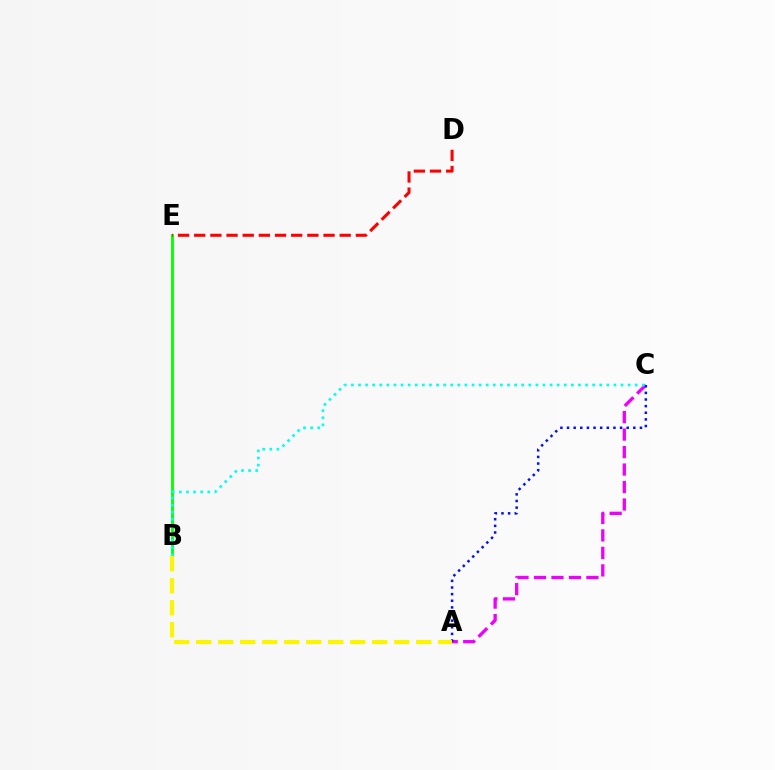{('A', 'C'): [{'color': '#ee00ff', 'line_style': 'dashed', 'thickness': 2.37}, {'color': '#0010ff', 'line_style': 'dotted', 'thickness': 1.8}], ('B', 'E'): [{'color': '#08ff00', 'line_style': 'solid', 'thickness': 2.07}], ('D', 'E'): [{'color': '#ff0000', 'line_style': 'dashed', 'thickness': 2.2}], ('B', 'C'): [{'color': '#00fff6', 'line_style': 'dotted', 'thickness': 1.93}], ('A', 'B'): [{'color': '#fcf500', 'line_style': 'dashed', 'thickness': 2.99}]}